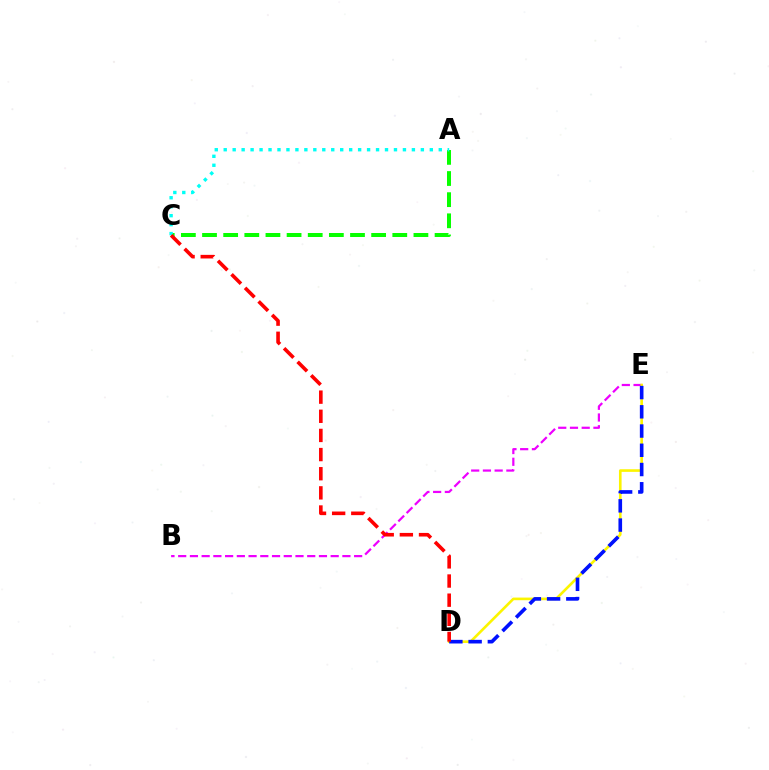{('A', 'C'): [{'color': '#08ff00', 'line_style': 'dashed', 'thickness': 2.87}, {'color': '#00fff6', 'line_style': 'dotted', 'thickness': 2.43}], ('B', 'E'): [{'color': '#ee00ff', 'line_style': 'dashed', 'thickness': 1.59}], ('D', 'E'): [{'color': '#fcf500', 'line_style': 'solid', 'thickness': 1.89}, {'color': '#0010ff', 'line_style': 'dashed', 'thickness': 2.61}], ('C', 'D'): [{'color': '#ff0000', 'line_style': 'dashed', 'thickness': 2.6}]}